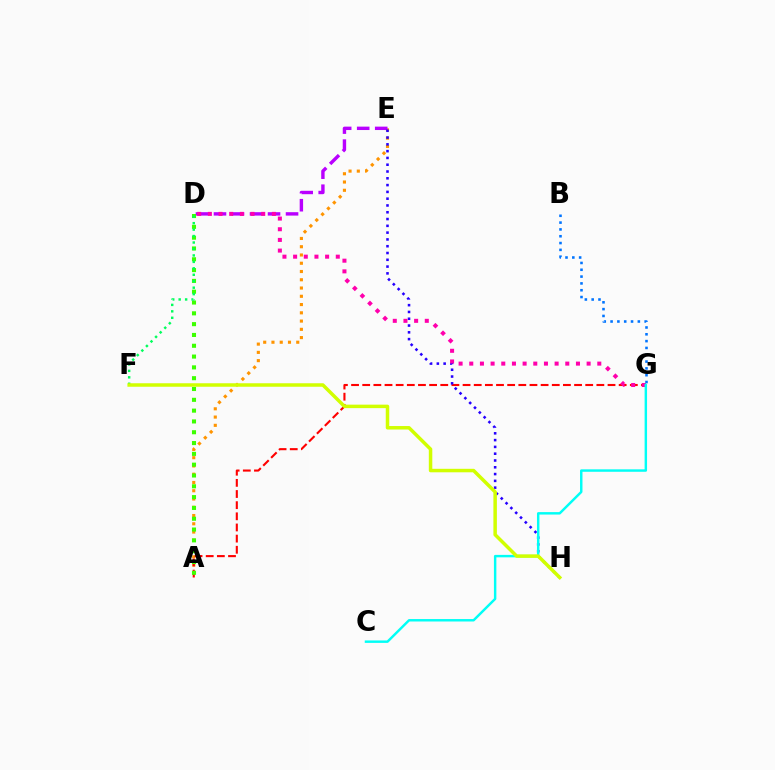{('A', 'E'): [{'color': '#ff9400', 'line_style': 'dotted', 'thickness': 2.24}], ('A', 'G'): [{'color': '#ff0000', 'line_style': 'dashed', 'thickness': 1.51}], ('D', 'E'): [{'color': '#b900ff', 'line_style': 'dashed', 'thickness': 2.45}], ('A', 'D'): [{'color': '#3dff00', 'line_style': 'dotted', 'thickness': 2.94}], ('E', 'H'): [{'color': '#2500ff', 'line_style': 'dotted', 'thickness': 1.85}], ('D', 'G'): [{'color': '#ff00ac', 'line_style': 'dotted', 'thickness': 2.9}], ('D', 'F'): [{'color': '#00ff5c', 'line_style': 'dotted', 'thickness': 1.75}], ('C', 'G'): [{'color': '#00fff6', 'line_style': 'solid', 'thickness': 1.76}], ('F', 'H'): [{'color': '#d1ff00', 'line_style': 'solid', 'thickness': 2.51}], ('B', 'G'): [{'color': '#0074ff', 'line_style': 'dotted', 'thickness': 1.85}]}